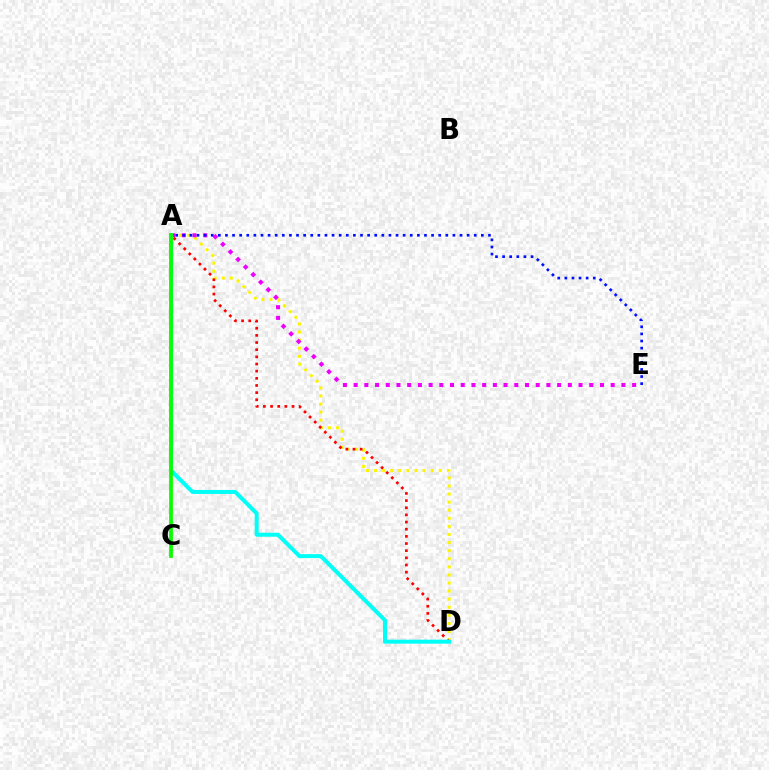{('A', 'D'): [{'color': '#fcf500', 'line_style': 'dotted', 'thickness': 2.2}, {'color': '#ff0000', 'line_style': 'dotted', 'thickness': 1.94}, {'color': '#00fff6', 'line_style': 'solid', 'thickness': 2.87}], ('A', 'E'): [{'color': '#ee00ff', 'line_style': 'dotted', 'thickness': 2.91}, {'color': '#0010ff', 'line_style': 'dotted', 'thickness': 1.93}], ('A', 'C'): [{'color': '#08ff00', 'line_style': 'solid', 'thickness': 2.69}]}